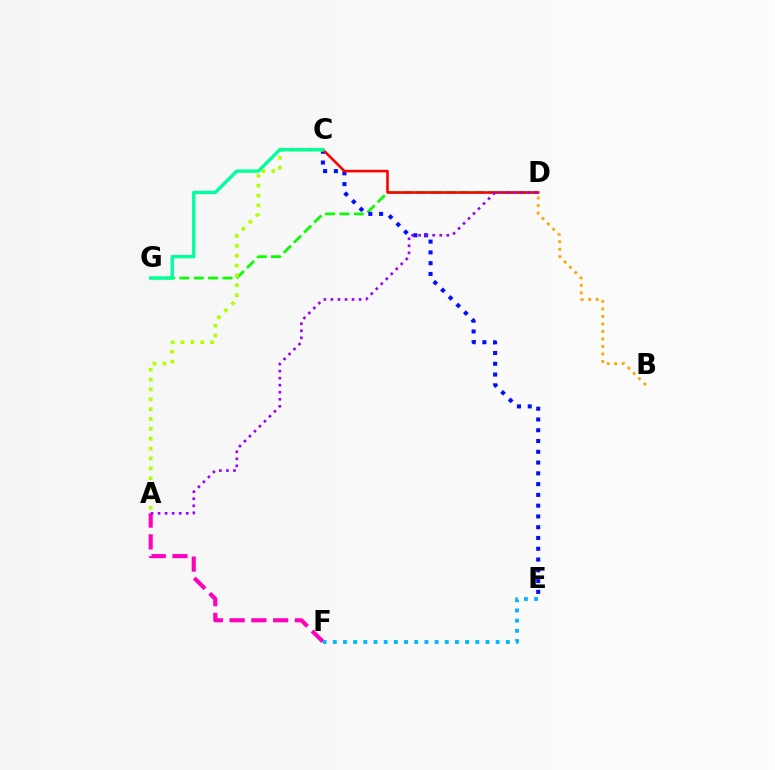{('D', 'G'): [{'color': '#08ff00', 'line_style': 'dashed', 'thickness': 1.95}], ('C', 'E'): [{'color': '#0010ff', 'line_style': 'dotted', 'thickness': 2.93}], ('B', 'D'): [{'color': '#ffa500', 'line_style': 'dotted', 'thickness': 2.04}], ('A', 'F'): [{'color': '#ff00bd', 'line_style': 'dashed', 'thickness': 2.96}], ('C', 'D'): [{'color': '#ff0000', 'line_style': 'solid', 'thickness': 1.86}], ('A', 'C'): [{'color': '#b3ff00', 'line_style': 'dotted', 'thickness': 2.68}], ('C', 'G'): [{'color': '#00ff9d', 'line_style': 'solid', 'thickness': 2.42}], ('A', 'D'): [{'color': '#9b00ff', 'line_style': 'dotted', 'thickness': 1.91}], ('E', 'F'): [{'color': '#00b5ff', 'line_style': 'dotted', 'thickness': 2.77}]}